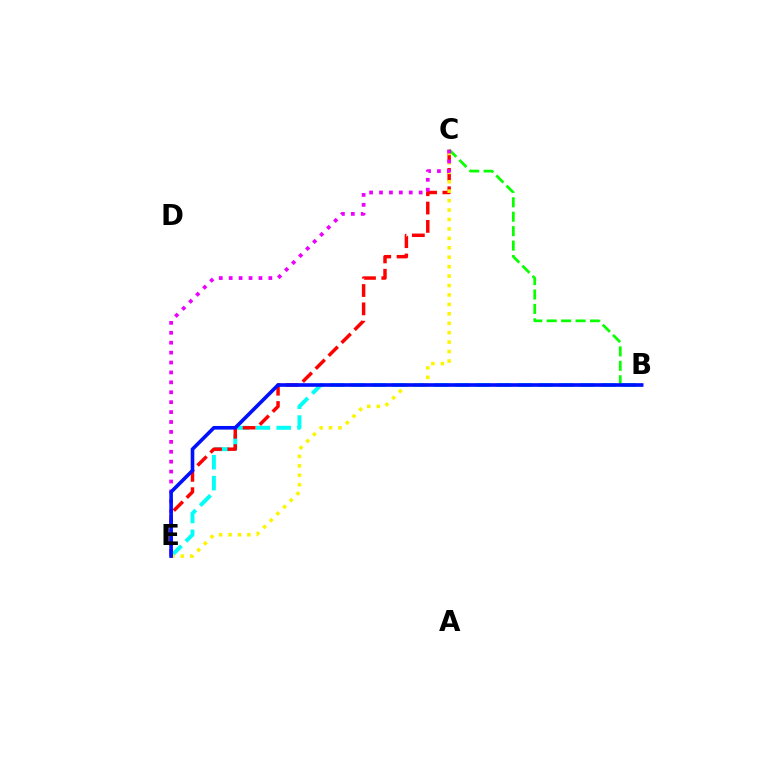{('B', 'E'): [{'color': '#00fff6', 'line_style': 'dashed', 'thickness': 2.83}, {'color': '#0010ff', 'line_style': 'solid', 'thickness': 2.61}], ('C', 'E'): [{'color': '#ff0000', 'line_style': 'dashed', 'thickness': 2.49}, {'color': '#fcf500', 'line_style': 'dotted', 'thickness': 2.56}, {'color': '#ee00ff', 'line_style': 'dotted', 'thickness': 2.69}], ('B', 'C'): [{'color': '#08ff00', 'line_style': 'dashed', 'thickness': 1.96}]}